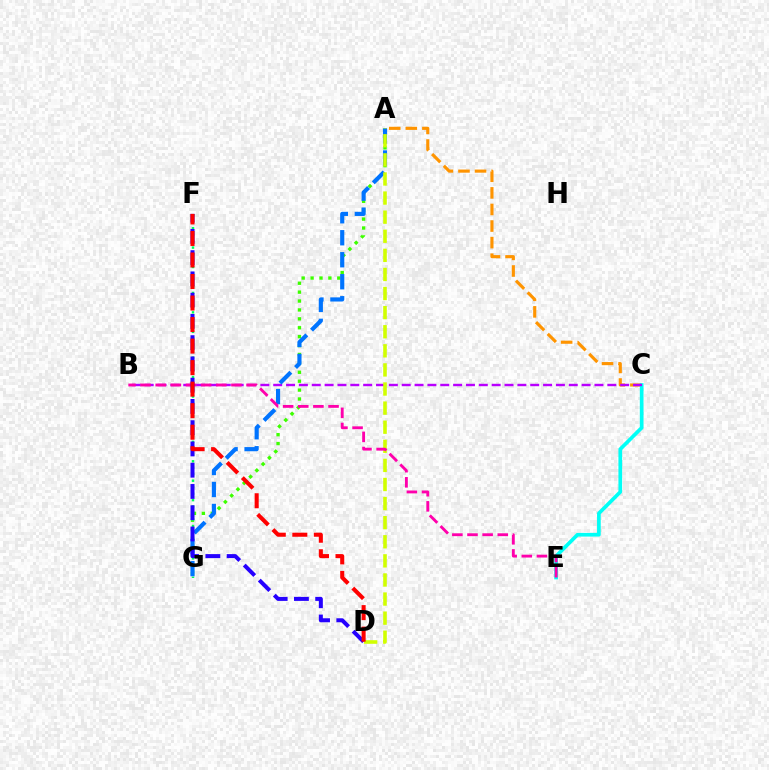{('A', 'G'): [{'color': '#3dff00', 'line_style': 'dotted', 'thickness': 2.42}, {'color': '#0074ff', 'line_style': 'dashed', 'thickness': 2.99}], ('A', 'C'): [{'color': '#ff9400', 'line_style': 'dashed', 'thickness': 2.25}], ('C', 'E'): [{'color': '#00fff6', 'line_style': 'solid', 'thickness': 2.66}], ('B', 'C'): [{'color': '#b900ff', 'line_style': 'dashed', 'thickness': 1.75}], ('F', 'G'): [{'color': '#00ff5c', 'line_style': 'dotted', 'thickness': 1.76}], ('A', 'D'): [{'color': '#d1ff00', 'line_style': 'dashed', 'thickness': 2.59}], ('B', 'E'): [{'color': '#ff00ac', 'line_style': 'dashed', 'thickness': 2.06}], ('D', 'F'): [{'color': '#2500ff', 'line_style': 'dashed', 'thickness': 2.89}, {'color': '#ff0000', 'line_style': 'dashed', 'thickness': 2.92}]}